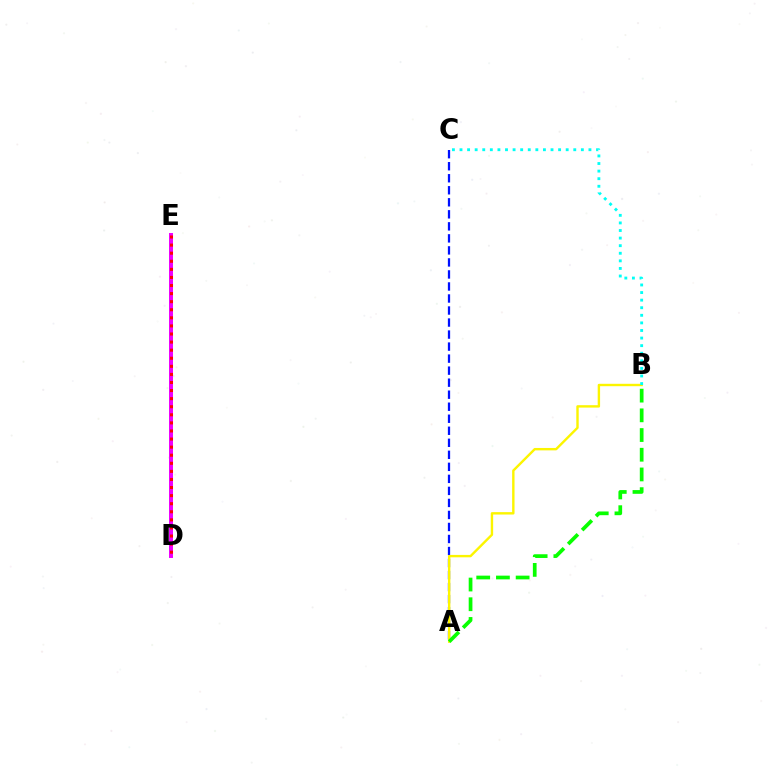{('A', 'C'): [{'color': '#0010ff', 'line_style': 'dashed', 'thickness': 1.63}], ('D', 'E'): [{'color': '#ee00ff', 'line_style': 'solid', 'thickness': 2.87}, {'color': '#ff0000', 'line_style': 'dotted', 'thickness': 2.2}], ('A', 'B'): [{'color': '#fcf500', 'line_style': 'solid', 'thickness': 1.73}, {'color': '#08ff00', 'line_style': 'dashed', 'thickness': 2.68}], ('B', 'C'): [{'color': '#00fff6', 'line_style': 'dotted', 'thickness': 2.06}]}